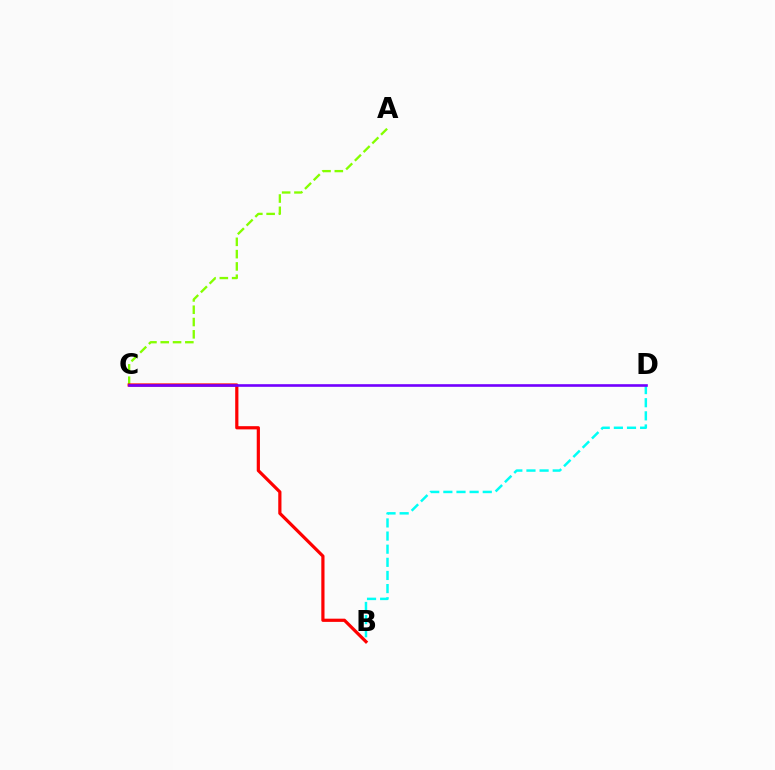{('A', 'C'): [{'color': '#84ff00', 'line_style': 'dashed', 'thickness': 1.67}], ('B', 'D'): [{'color': '#00fff6', 'line_style': 'dashed', 'thickness': 1.78}], ('B', 'C'): [{'color': '#ff0000', 'line_style': 'solid', 'thickness': 2.3}], ('C', 'D'): [{'color': '#7200ff', 'line_style': 'solid', 'thickness': 1.9}]}